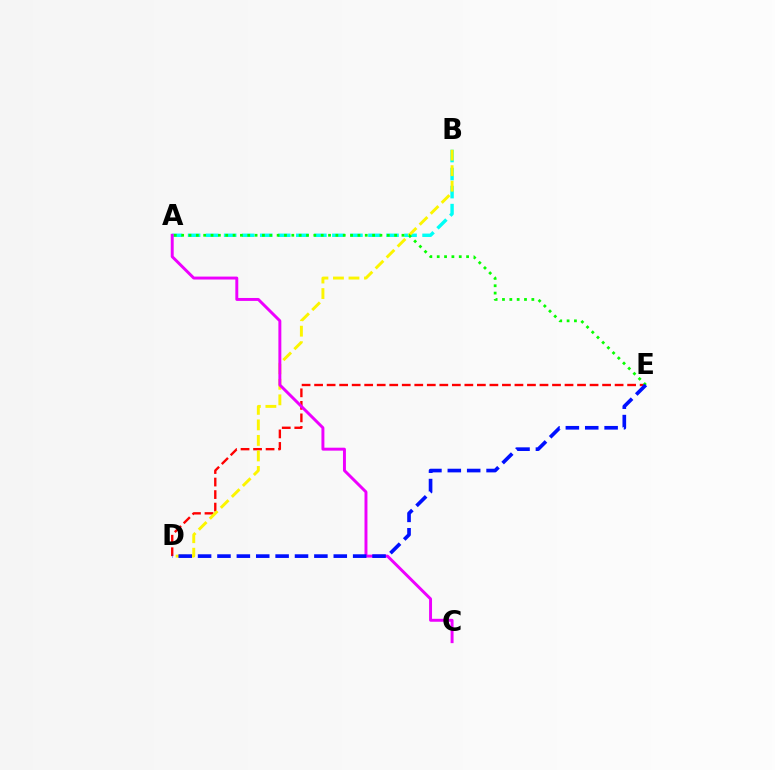{('D', 'E'): [{'color': '#ff0000', 'line_style': 'dashed', 'thickness': 1.7}, {'color': '#0010ff', 'line_style': 'dashed', 'thickness': 2.63}], ('A', 'B'): [{'color': '#00fff6', 'line_style': 'dashed', 'thickness': 2.45}], ('B', 'D'): [{'color': '#fcf500', 'line_style': 'dashed', 'thickness': 2.11}], ('A', 'C'): [{'color': '#ee00ff', 'line_style': 'solid', 'thickness': 2.12}], ('A', 'E'): [{'color': '#08ff00', 'line_style': 'dotted', 'thickness': 2.0}]}